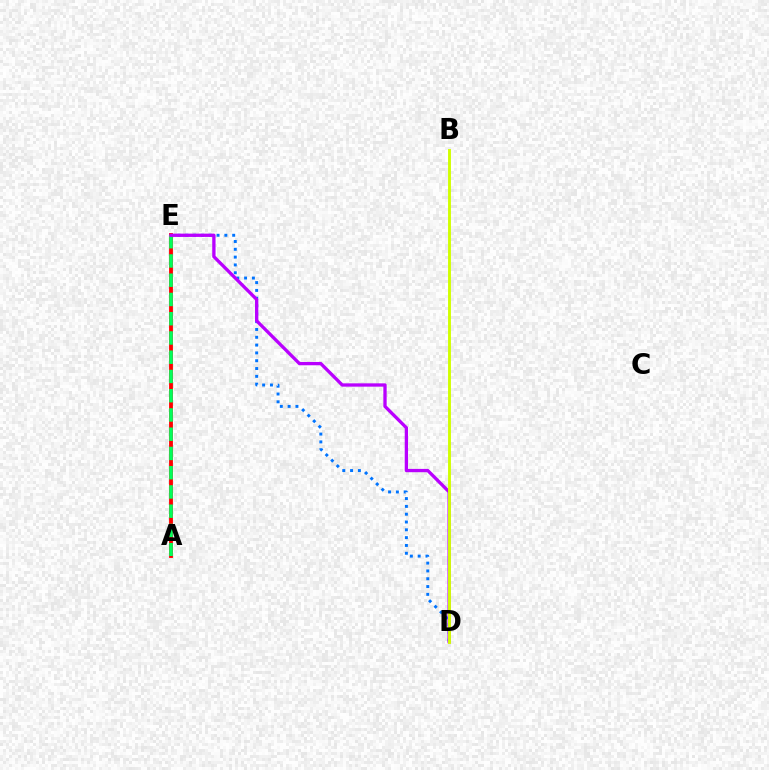{('D', 'E'): [{'color': '#0074ff', 'line_style': 'dotted', 'thickness': 2.12}, {'color': '#b900ff', 'line_style': 'solid', 'thickness': 2.38}], ('A', 'E'): [{'color': '#ff0000', 'line_style': 'solid', 'thickness': 2.76}, {'color': '#00ff5c', 'line_style': 'dashed', 'thickness': 2.61}], ('B', 'D'): [{'color': '#d1ff00', 'line_style': 'solid', 'thickness': 2.08}]}